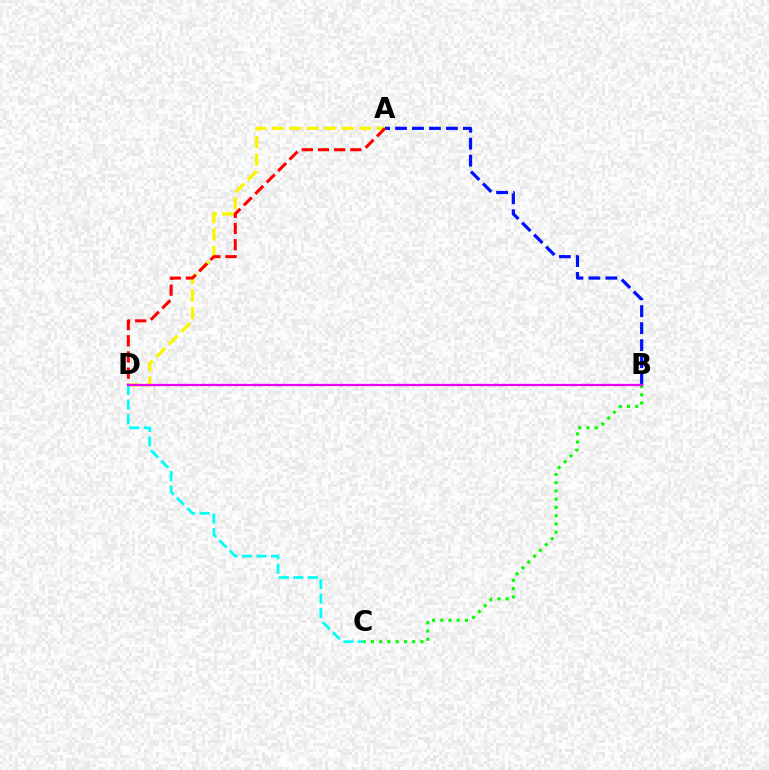{('A', 'B'): [{'color': '#0010ff', 'line_style': 'dashed', 'thickness': 2.31}], ('A', 'D'): [{'color': '#fcf500', 'line_style': 'dashed', 'thickness': 2.38}, {'color': '#ff0000', 'line_style': 'dashed', 'thickness': 2.2}], ('B', 'C'): [{'color': '#08ff00', 'line_style': 'dotted', 'thickness': 2.24}], ('C', 'D'): [{'color': '#00fff6', 'line_style': 'dashed', 'thickness': 1.98}], ('B', 'D'): [{'color': '#ee00ff', 'line_style': 'solid', 'thickness': 1.61}]}